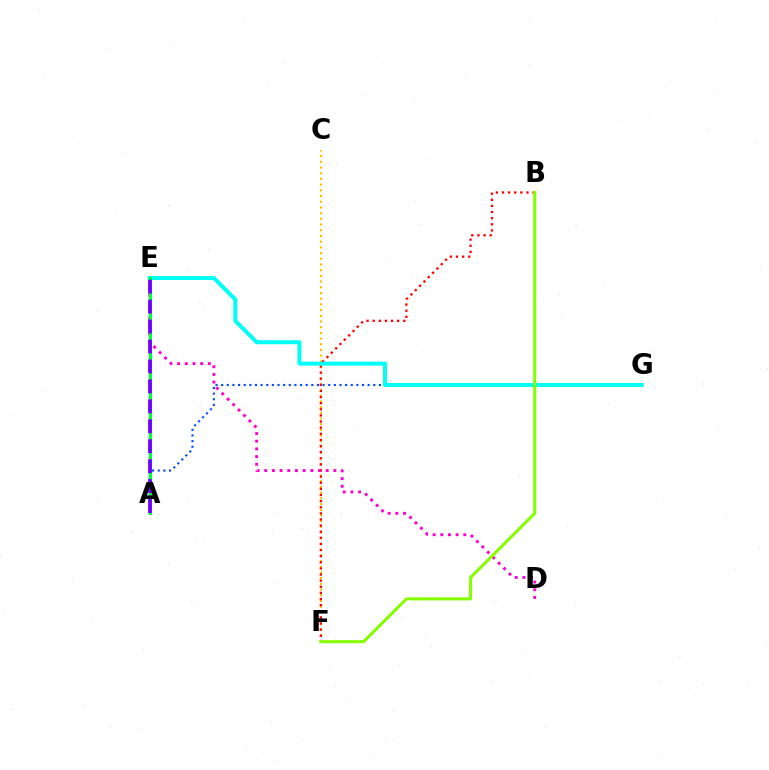{('A', 'G'): [{'color': '#004bff', 'line_style': 'dotted', 'thickness': 1.53}], ('C', 'F'): [{'color': '#ffbd00', 'line_style': 'dotted', 'thickness': 1.55}], ('B', 'F'): [{'color': '#ff0000', 'line_style': 'dotted', 'thickness': 1.66}, {'color': '#84ff00', 'line_style': 'solid', 'thickness': 2.17}], ('D', 'E'): [{'color': '#ff00cf', 'line_style': 'dotted', 'thickness': 2.09}], ('E', 'G'): [{'color': '#00fff6', 'line_style': 'solid', 'thickness': 2.87}], ('A', 'E'): [{'color': '#00ff39', 'line_style': 'solid', 'thickness': 2.3}, {'color': '#7200ff', 'line_style': 'dashed', 'thickness': 2.71}]}